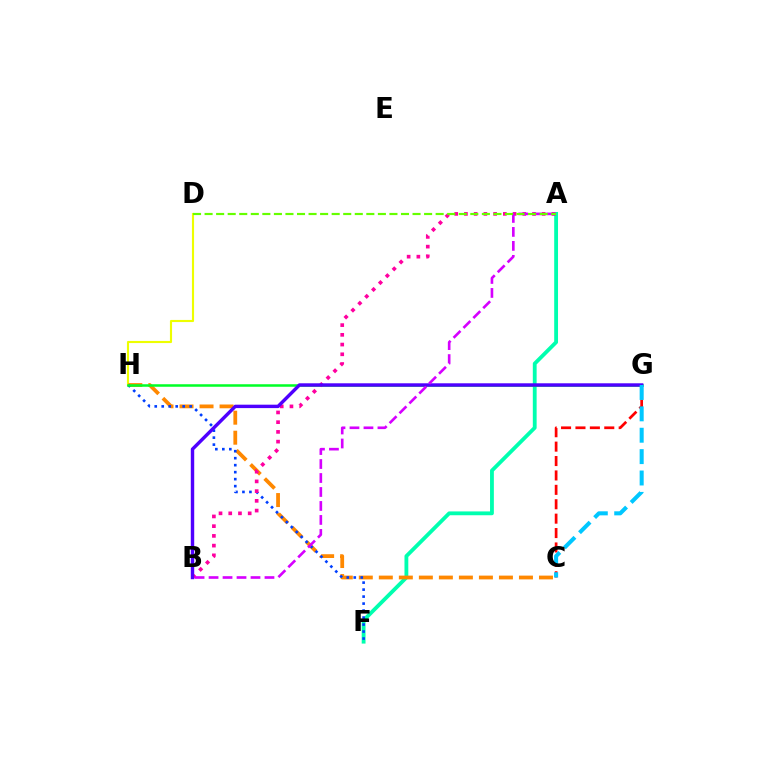{('A', 'F'): [{'color': '#00ffaf', 'line_style': 'solid', 'thickness': 2.75}], ('D', 'H'): [{'color': '#eeff00', 'line_style': 'solid', 'thickness': 1.54}], ('C', 'H'): [{'color': '#ff8800', 'line_style': 'dashed', 'thickness': 2.72}], ('F', 'H'): [{'color': '#003fff', 'line_style': 'dotted', 'thickness': 1.9}], ('G', 'H'): [{'color': '#00ff27', 'line_style': 'solid', 'thickness': 1.81}], ('A', 'B'): [{'color': '#ff00a0', 'line_style': 'dotted', 'thickness': 2.64}, {'color': '#d600ff', 'line_style': 'dashed', 'thickness': 1.9}], ('B', 'G'): [{'color': '#4f00ff', 'line_style': 'solid', 'thickness': 2.46}], ('C', 'G'): [{'color': '#ff0000', 'line_style': 'dashed', 'thickness': 1.96}, {'color': '#00c7ff', 'line_style': 'dashed', 'thickness': 2.91}], ('A', 'D'): [{'color': '#66ff00', 'line_style': 'dashed', 'thickness': 1.57}]}